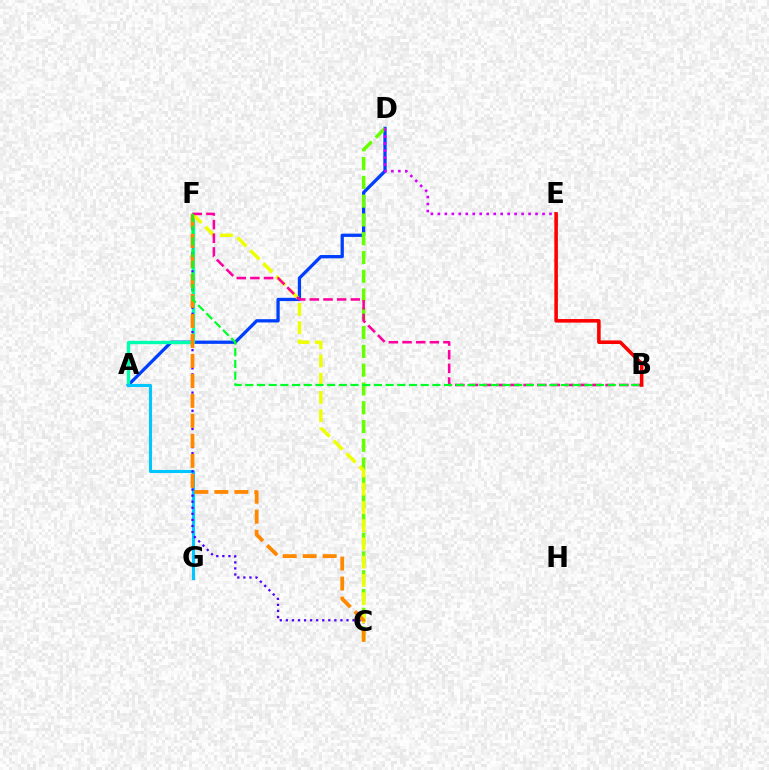{('A', 'D'): [{'color': '#003fff', 'line_style': 'solid', 'thickness': 2.36}], ('A', 'F'): [{'color': '#00ffaf', 'line_style': 'solid', 'thickness': 2.41}], ('A', 'G'): [{'color': '#00c7ff', 'line_style': 'solid', 'thickness': 2.23}], ('C', 'D'): [{'color': '#66ff00', 'line_style': 'dashed', 'thickness': 2.55}], ('C', 'F'): [{'color': '#4f00ff', 'line_style': 'dotted', 'thickness': 1.65}, {'color': '#eeff00', 'line_style': 'dashed', 'thickness': 2.48}, {'color': '#ff8800', 'line_style': 'dashed', 'thickness': 2.72}], ('B', 'F'): [{'color': '#ff00a0', 'line_style': 'dashed', 'thickness': 1.86}, {'color': '#00ff27', 'line_style': 'dashed', 'thickness': 1.59}], ('D', 'E'): [{'color': '#d600ff', 'line_style': 'dotted', 'thickness': 1.9}], ('B', 'E'): [{'color': '#ff0000', 'line_style': 'solid', 'thickness': 2.57}]}